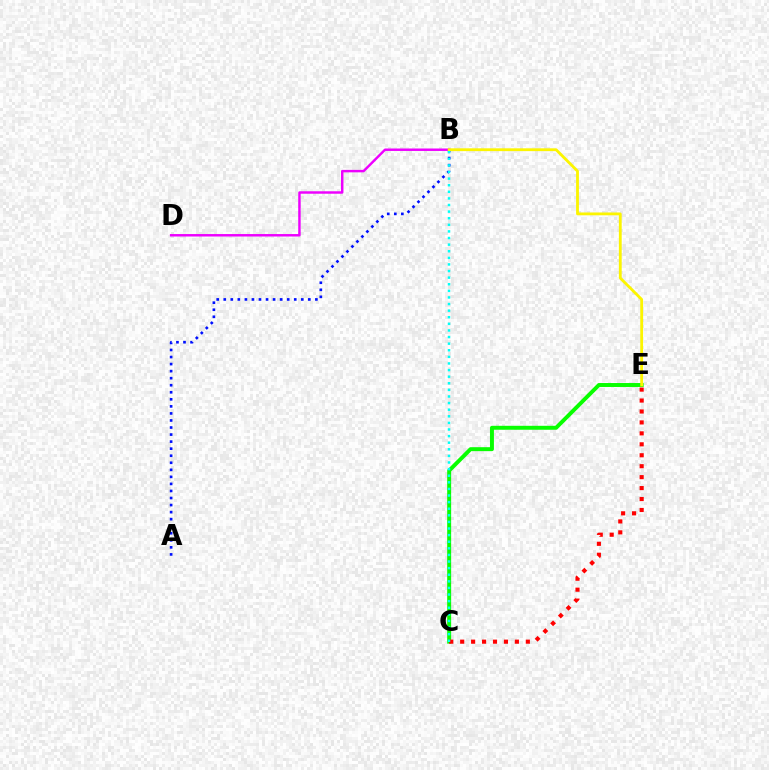{('C', 'E'): [{'color': '#08ff00', 'line_style': 'solid', 'thickness': 2.84}, {'color': '#ff0000', 'line_style': 'dotted', 'thickness': 2.97}], ('A', 'B'): [{'color': '#0010ff', 'line_style': 'dotted', 'thickness': 1.92}], ('B', 'D'): [{'color': '#ee00ff', 'line_style': 'solid', 'thickness': 1.77}], ('B', 'E'): [{'color': '#fcf500', 'line_style': 'solid', 'thickness': 2.03}], ('B', 'C'): [{'color': '#00fff6', 'line_style': 'dotted', 'thickness': 1.79}]}